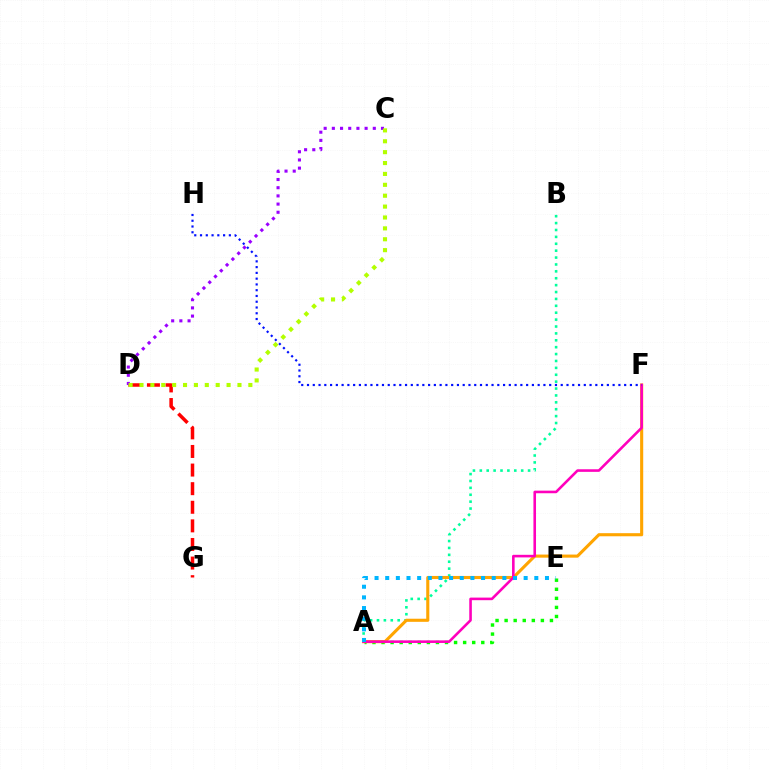{('A', 'E'): [{'color': '#08ff00', 'line_style': 'dotted', 'thickness': 2.46}, {'color': '#00b5ff', 'line_style': 'dotted', 'thickness': 2.89}], ('D', 'G'): [{'color': '#ff0000', 'line_style': 'dashed', 'thickness': 2.53}], ('C', 'D'): [{'color': '#9b00ff', 'line_style': 'dotted', 'thickness': 2.23}, {'color': '#b3ff00', 'line_style': 'dotted', 'thickness': 2.96}], ('A', 'B'): [{'color': '#00ff9d', 'line_style': 'dotted', 'thickness': 1.87}], ('A', 'F'): [{'color': '#ffa500', 'line_style': 'solid', 'thickness': 2.23}, {'color': '#ff00bd', 'line_style': 'solid', 'thickness': 1.87}], ('F', 'H'): [{'color': '#0010ff', 'line_style': 'dotted', 'thickness': 1.57}]}